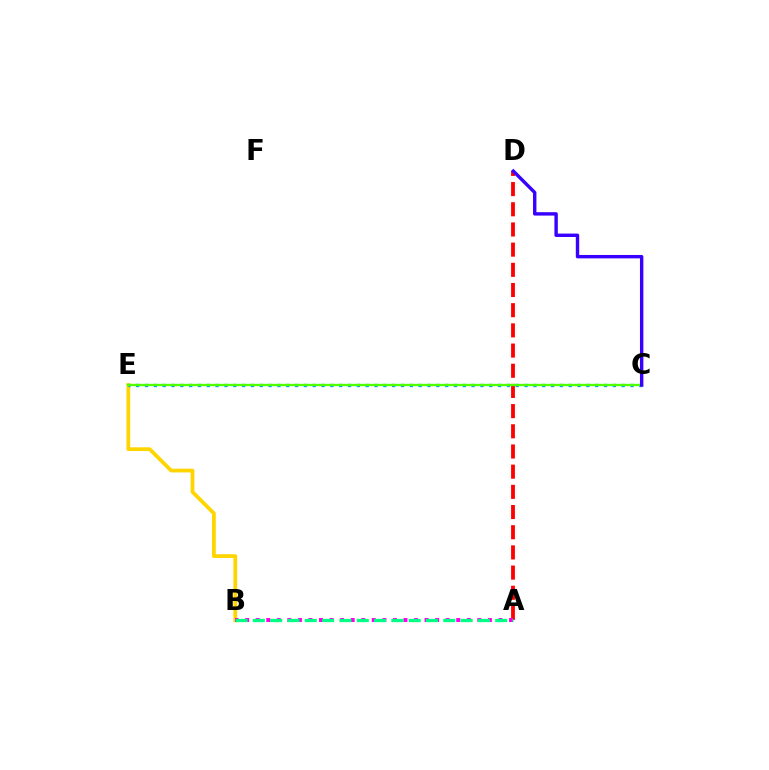{('B', 'E'): [{'color': '#ffd500', 'line_style': 'solid', 'thickness': 2.7}], ('A', 'D'): [{'color': '#ff0000', 'line_style': 'dashed', 'thickness': 2.74}], ('C', 'E'): [{'color': '#009eff', 'line_style': 'dotted', 'thickness': 2.4}, {'color': '#4fff00', 'line_style': 'solid', 'thickness': 1.68}], ('A', 'B'): [{'color': '#ff00ed', 'line_style': 'dotted', 'thickness': 2.87}, {'color': '#00ff86', 'line_style': 'dashed', 'thickness': 2.35}], ('C', 'D'): [{'color': '#3700ff', 'line_style': 'solid', 'thickness': 2.45}]}